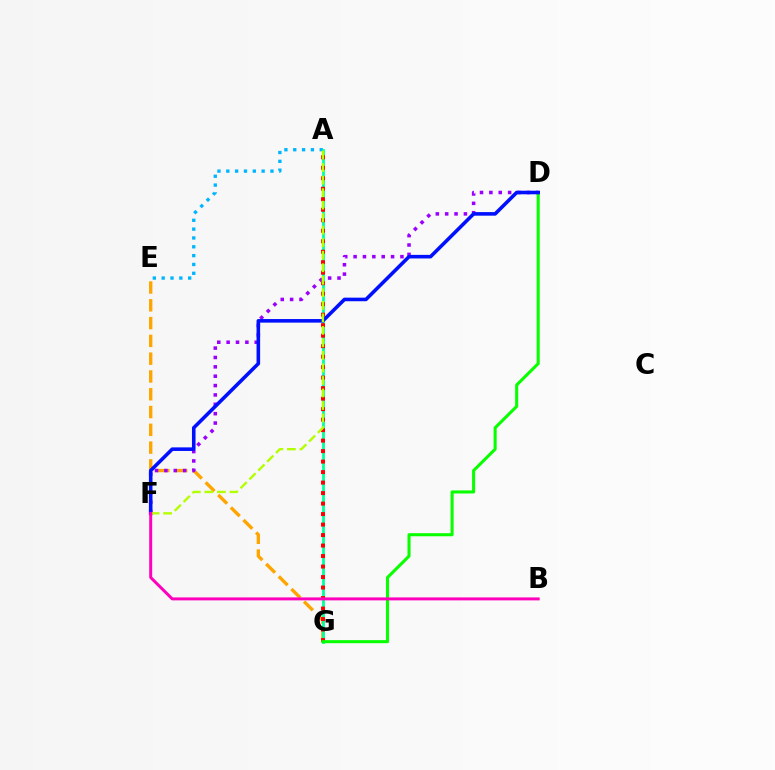{('E', 'G'): [{'color': '#ffa500', 'line_style': 'dashed', 'thickness': 2.42}], ('A', 'E'): [{'color': '#00b5ff', 'line_style': 'dotted', 'thickness': 2.4}], ('A', 'G'): [{'color': '#00ff9d', 'line_style': 'solid', 'thickness': 2.0}, {'color': '#ff0000', 'line_style': 'dotted', 'thickness': 2.85}], ('D', 'F'): [{'color': '#9b00ff', 'line_style': 'dotted', 'thickness': 2.55}, {'color': '#0010ff', 'line_style': 'solid', 'thickness': 2.58}], ('D', 'G'): [{'color': '#08ff00', 'line_style': 'solid', 'thickness': 2.2}], ('A', 'F'): [{'color': '#b3ff00', 'line_style': 'dashed', 'thickness': 1.7}], ('B', 'F'): [{'color': '#ff00bd', 'line_style': 'solid', 'thickness': 2.14}]}